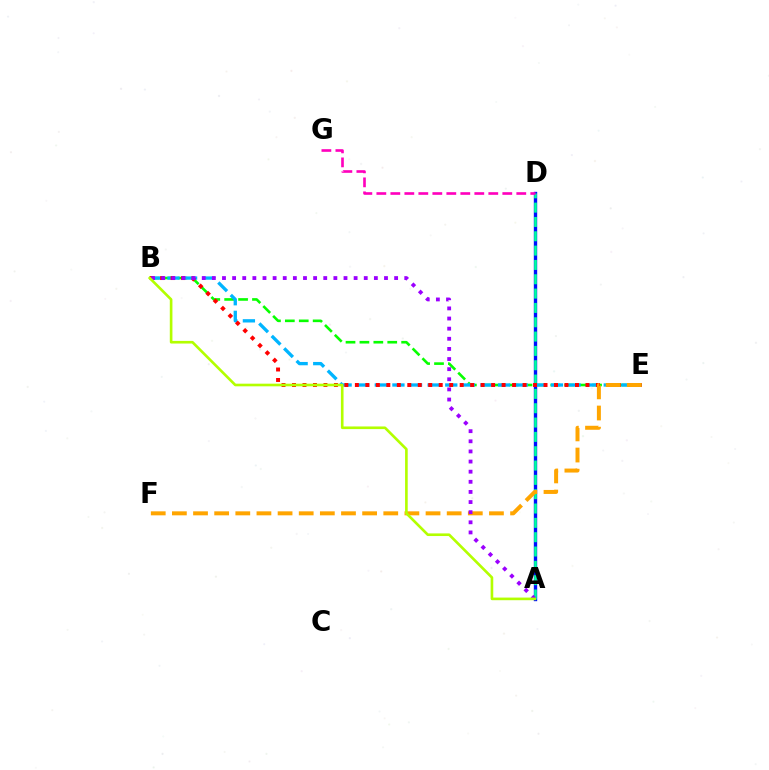{('A', 'D'): [{'color': '#0010ff', 'line_style': 'solid', 'thickness': 2.42}, {'color': '#00ff9d', 'line_style': 'dashed', 'thickness': 1.95}], ('B', 'E'): [{'color': '#08ff00', 'line_style': 'dashed', 'thickness': 1.89}, {'color': '#00b5ff', 'line_style': 'dashed', 'thickness': 2.39}, {'color': '#ff0000', 'line_style': 'dotted', 'thickness': 2.85}], ('E', 'F'): [{'color': '#ffa500', 'line_style': 'dashed', 'thickness': 2.87}], ('A', 'B'): [{'color': '#9b00ff', 'line_style': 'dotted', 'thickness': 2.75}, {'color': '#b3ff00', 'line_style': 'solid', 'thickness': 1.9}], ('D', 'G'): [{'color': '#ff00bd', 'line_style': 'dashed', 'thickness': 1.9}]}